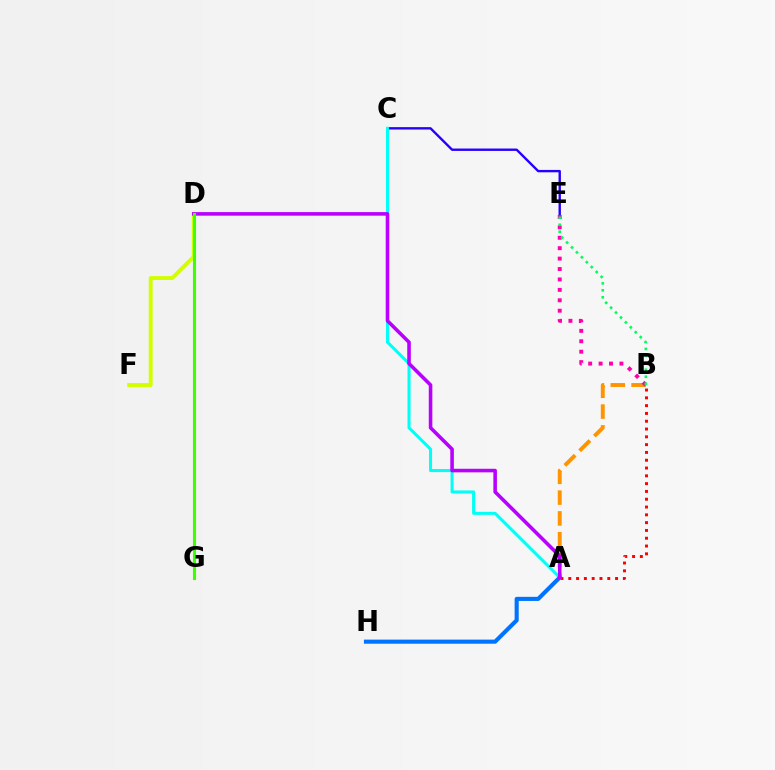{('A', 'B'): [{'color': '#ff9400', 'line_style': 'dashed', 'thickness': 2.82}, {'color': '#ff0000', 'line_style': 'dotted', 'thickness': 2.12}], ('C', 'E'): [{'color': '#2500ff', 'line_style': 'solid', 'thickness': 1.71}], ('B', 'E'): [{'color': '#ff00ac', 'line_style': 'dotted', 'thickness': 2.83}, {'color': '#00ff5c', 'line_style': 'dotted', 'thickness': 1.89}], ('D', 'F'): [{'color': '#d1ff00', 'line_style': 'solid', 'thickness': 2.83}], ('A', 'C'): [{'color': '#00fff6', 'line_style': 'solid', 'thickness': 2.19}], ('A', 'H'): [{'color': '#0074ff', 'line_style': 'solid', 'thickness': 2.96}], ('A', 'D'): [{'color': '#b900ff', 'line_style': 'solid', 'thickness': 2.57}], ('D', 'G'): [{'color': '#3dff00', 'line_style': 'solid', 'thickness': 2.23}]}